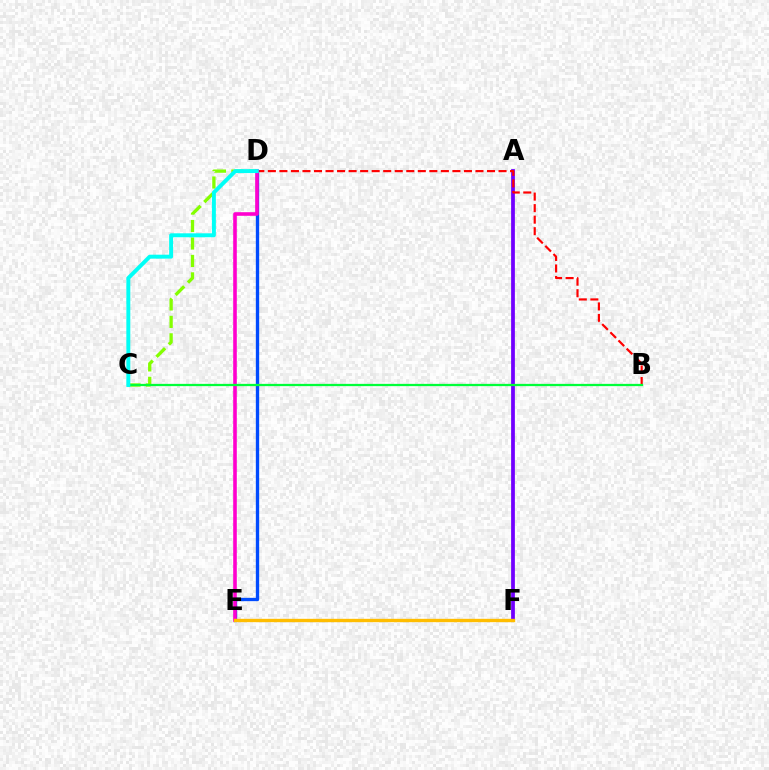{('C', 'D'): [{'color': '#84ff00', 'line_style': 'dashed', 'thickness': 2.37}, {'color': '#00fff6', 'line_style': 'solid', 'thickness': 2.84}], ('A', 'F'): [{'color': '#7200ff', 'line_style': 'solid', 'thickness': 2.7}], ('B', 'D'): [{'color': '#ff0000', 'line_style': 'dashed', 'thickness': 1.57}], ('D', 'E'): [{'color': '#004bff', 'line_style': 'solid', 'thickness': 2.4}, {'color': '#ff00cf', 'line_style': 'solid', 'thickness': 2.59}], ('E', 'F'): [{'color': '#ffbd00', 'line_style': 'solid', 'thickness': 2.42}], ('B', 'C'): [{'color': '#00ff39', 'line_style': 'solid', 'thickness': 1.63}]}